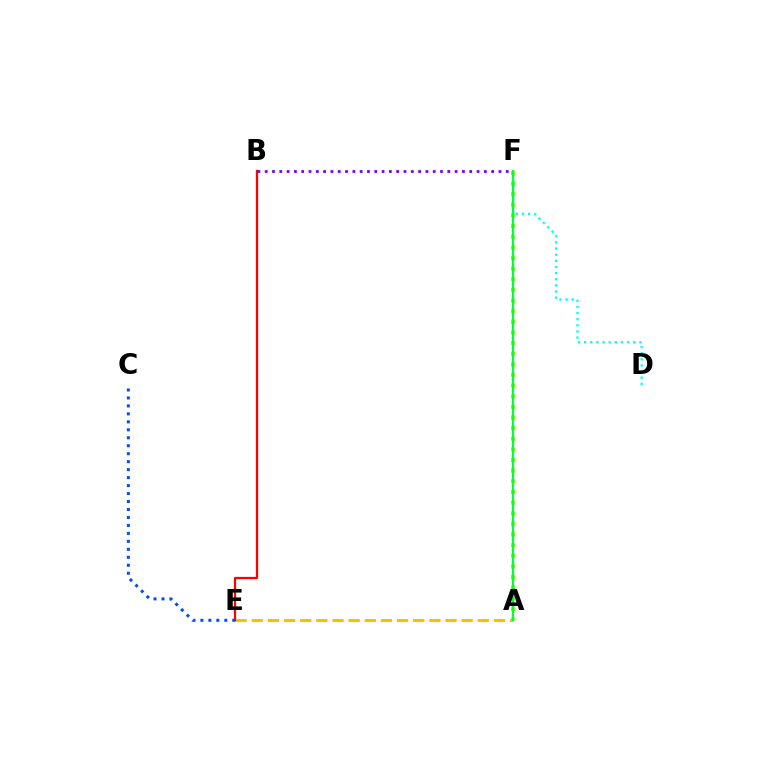{('A', 'E'): [{'color': '#ffbd00', 'line_style': 'dashed', 'thickness': 2.19}], ('B', 'E'): [{'color': '#ff0000', 'line_style': 'solid', 'thickness': 1.63}], ('D', 'F'): [{'color': '#00fff6', 'line_style': 'dotted', 'thickness': 1.67}], ('B', 'F'): [{'color': '#7200ff', 'line_style': 'dotted', 'thickness': 1.98}], ('A', 'F'): [{'color': '#ff00cf', 'line_style': 'dotted', 'thickness': 1.61}, {'color': '#84ff00', 'line_style': 'dotted', 'thickness': 2.89}, {'color': '#00ff39', 'line_style': 'solid', 'thickness': 1.57}], ('C', 'E'): [{'color': '#004bff', 'line_style': 'dotted', 'thickness': 2.16}]}